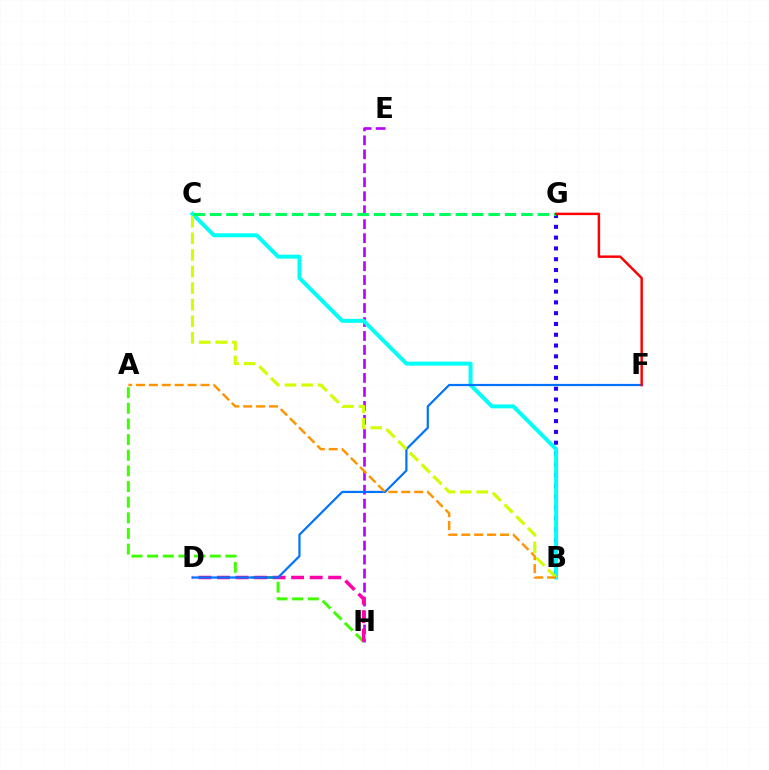{('B', 'G'): [{'color': '#2500ff', 'line_style': 'dotted', 'thickness': 2.93}], ('A', 'H'): [{'color': '#3dff00', 'line_style': 'dashed', 'thickness': 2.13}], ('E', 'H'): [{'color': '#b900ff', 'line_style': 'dashed', 'thickness': 1.9}], ('B', 'C'): [{'color': '#00fff6', 'line_style': 'solid', 'thickness': 2.85}, {'color': '#d1ff00', 'line_style': 'dashed', 'thickness': 2.25}], ('D', 'H'): [{'color': '#ff00ac', 'line_style': 'dashed', 'thickness': 2.52}], ('D', 'F'): [{'color': '#0074ff', 'line_style': 'solid', 'thickness': 1.59}], ('C', 'G'): [{'color': '#00ff5c', 'line_style': 'dashed', 'thickness': 2.23}], ('F', 'G'): [{'color': '#ff0000', 'line_style': 'solid', 'thickness': 1.77}], ('A', 'B'): [{'color': '#ff9400', 'line_style': 'dashed', 'thickness': 1.75}]}